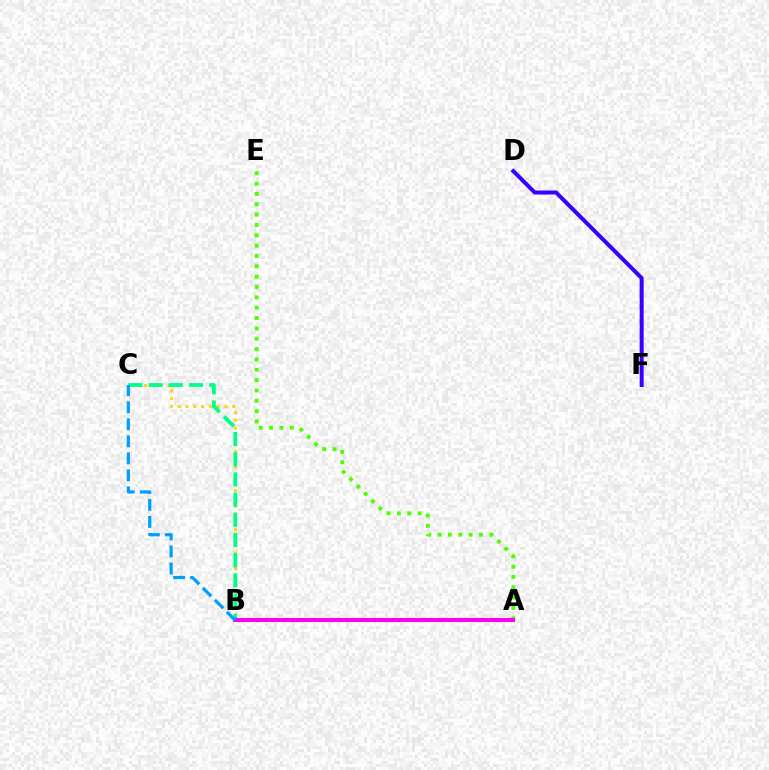{('B', 'C'): [{'color': '#ffd500', 'line_style': 'dotted', 'thickness': 2.12}, {'color': '#00ff86', 'line_style': 'dashed', 'thickness': 2.74}, {'color': '#009eff', 'line_style': 'dashed', 'thickness': 2.31}], ('D', 'F'): [{'color': '#3700ff', 'line_style': 'solid', 'thickness': 2.88}], ('A', 'E'): [{'color': '#4fff00', 'line_style': 'dotted', 'thickness': 2.81}], ('A', 'B'): [{'color': '#ff0000', 'line_style': 'solid', 'thickness': 2.02}, {'color': '#ff00ed', 'line_style': 'solid', 'thickness': 2.92}]}